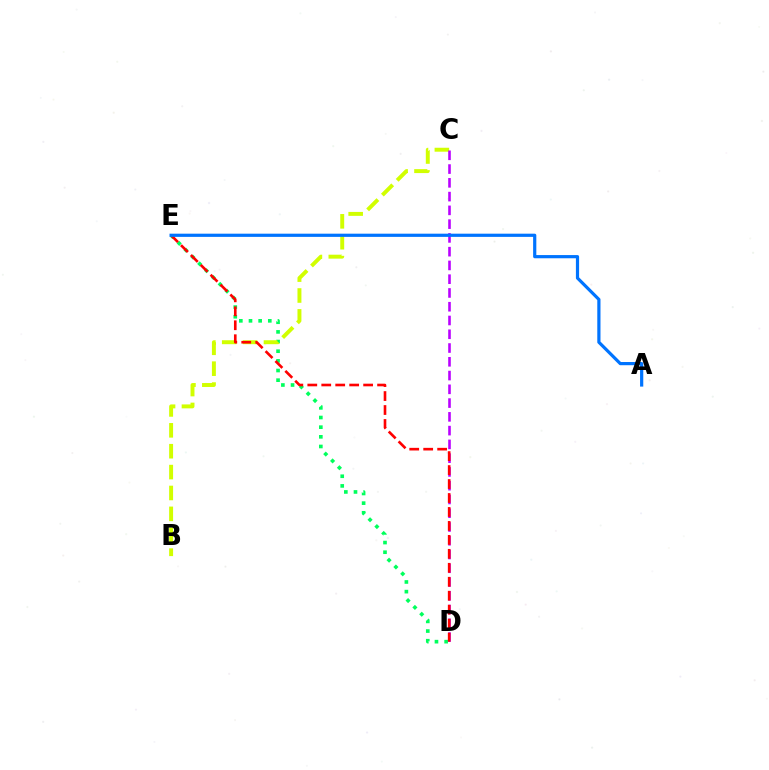{('D', 'E'): [{'color': '#00ff5c', 'line_style': 'dotted', 'thickness': 2.62}, {'color': '#ff0000', 'line_style': 'dashed', 'thickness': 1.9}], ('B', 'C'): [{'color': '#d1ff00', 'line_style': 'dashed', 'thickness': 2.84}], ('C', 'D'): [{'color': '#b900ff', 'line_style': 'dashed', 'thickness': 1.87}], ('A', 'E'): [{'color': '#0074ff', 'line_style': 'solid', 'thickness': 2.3}]}